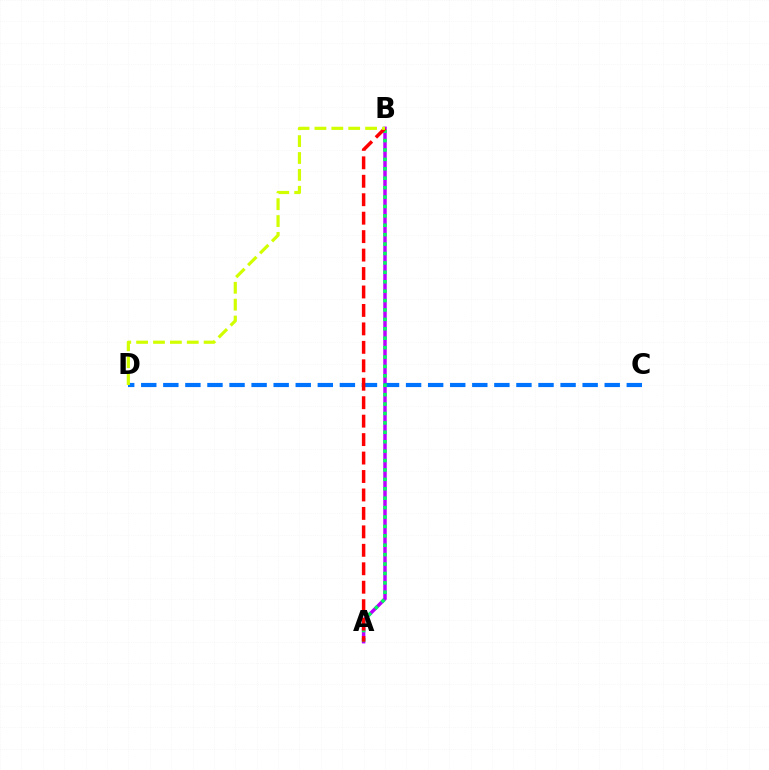{('A', 'B'): [{'color': '#b900ff', 'line_style': 'solid', 'thickness': 2.5}, {'color': '#00ff5c', 'line_style': 'dotted', 'thickness': 2.56}, {'color': '#ff0000', 'line_style': 'dashed', 'thickness': 2.51}], ('C', 'D'): [{'color': '#0074ff', 'line_style': 'dashed', 'thickness': 3.0}], ('B', 'D'): [{'color': '#d1ff00', 'line_style': 'dashed', 'thickness': 2.29}]}